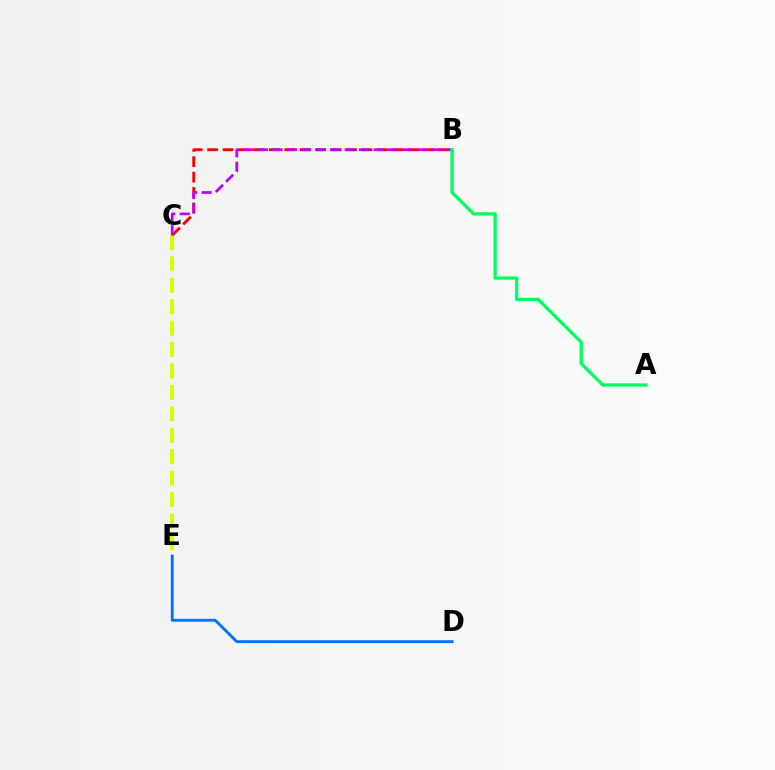{('C', 'E'): [{'color': '#d1ff00', 'line_style': 'dashed', 'thickness': 2.91}], ('B', 'C'): [{'color': '#ff0000', 'line_style': 'dashed', 'thickness': 2.1}, {'color': '#b900ff', 'line_style': 'dashed', 'thickness': 1.96}], ('D', 'E'): [{'color': '#0074ff', 'line_style': 'solid', 'thickness': 2.08}], ('A', 'B'): [{'color': '#00ff5c', 'line_style': 'solid', 'thickness': 2.36}]}